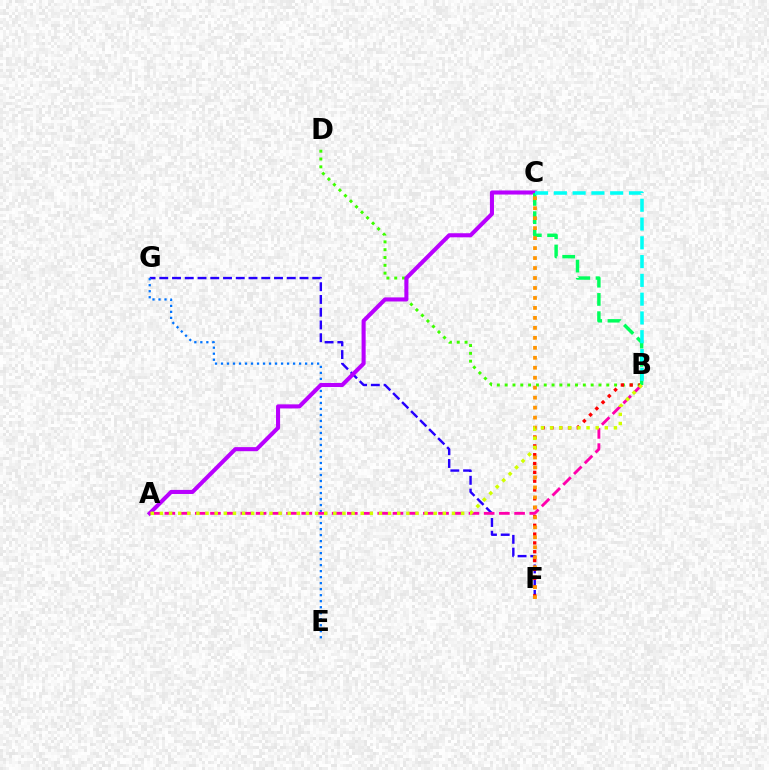{('F', 'G'): [{'color': '#2500ff', 'line_style': 'dashed', 'thickness': 1.73}], ('E', 'G'): [{'color': '#0074ff', 'line_style': 'dotted', 'thickness': 1.63}], ('B', 'D'): [{'color': '#3dff00', 'line_style': 'dotted', 'thickness': 2.12}], ('A', 'C'): [{'color': '#b900ff', 'line_style': 'solid', 'thickness': 2.93}], ('B', 'F'): [{'color': '#ff0000', 'line_style': 'dotted', 'thickness': 2.4}], ('A', 'B'): [{'color': '#ff00ac', 'line_style': 'dashed', 'thickness': 2.07}, {'color': '#d1ff00', 'line_style': 'dotted', 'thickness': 2.48}], ('B', 'C'): [{'color': '#00ff5c', 'line_style': 'dashed', 'thickness': 2.48}, {'color': '#00fff6', 'line_style': 'dashed', 'thickness': 2.55}], ('C', 'F'): [{'color': '#ff9400', 'line_style': 'dotted', 'thickness': 2.71}]}